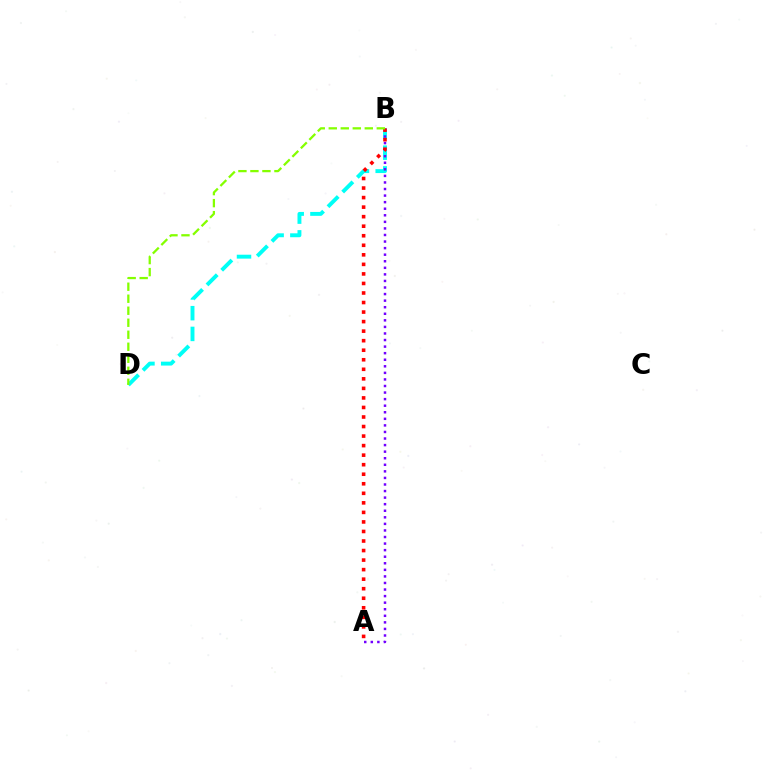{('B', 'D'): [{'color': '#00fff6', 'line_style': 'dashed', 'thickness': 2.82}, {'color': '#84ff00', 'line_style': 'dashed', 'thickness': 1.63}], ('A', 'B'): [{'color': '#7200ff', 'line_style': 'dotted', 'thickness': 1.78}, {'color': '#ff0000', 'line_style': 'dotted', 'thickness': 2.59}]}